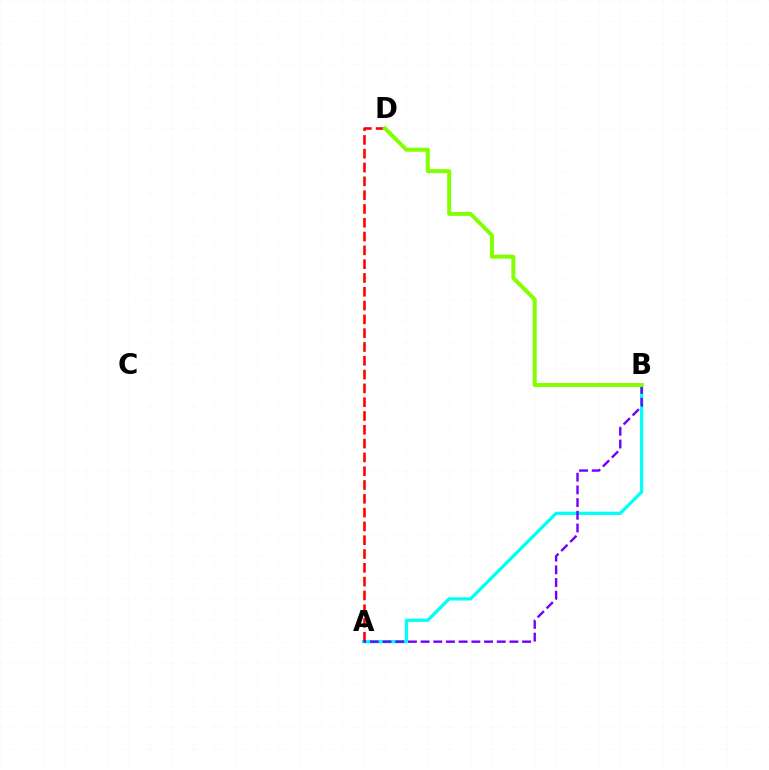{('A', 'B'): [{'color': '#00fff6', 'line_style': 'solid', 'thickness': 2.35}, {'color': '#7200ff', 'line_style': 'dashed', 'thickness': 1.72}], ('A', 'D'): [{'color': '#ff0000', 'line_style': 'dashed', 'thickness': 1.88}], ('B', 'D'): [{'color': '#84ff00', 'line_style': 'solid', 'thickness': 2.88}]}